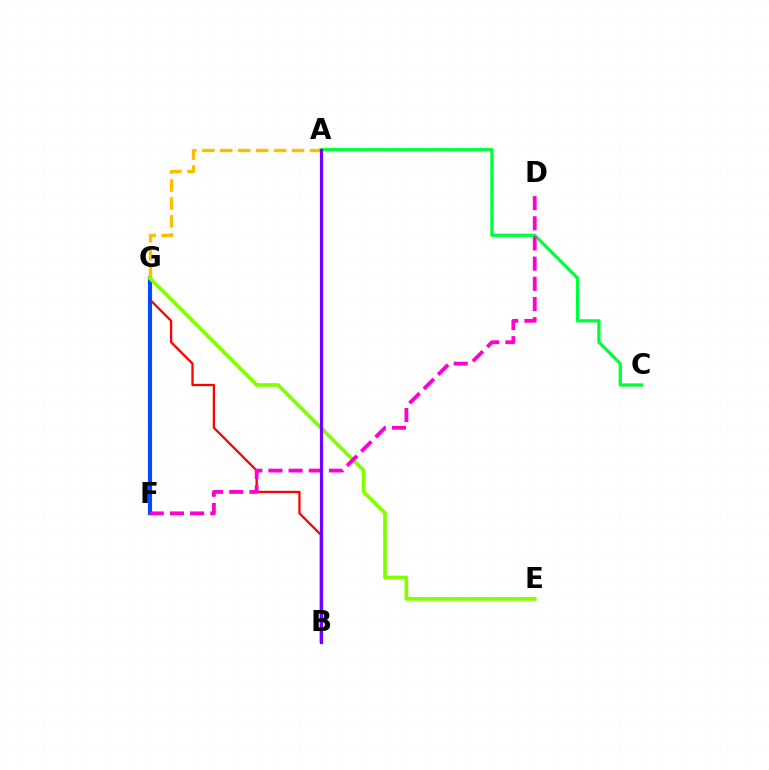{('B', 'G'): [{'color': '#ff0000', 'line_style': 'solid', 'thickness': 1.65}], ('F', 'G'): [{'color': '#00fff6', 'line_style': 'dashed', 'thickness': 2.04}, {'color': '#004bff', 'line_style': 'solid', 'thickness': 2.98}], ('A', 'C'): [{'color': '#00ff39', 'line_style': 'solid', 'thickness': 2.36}], ('A', 'G'): [{'color': '#ffbd00', 'line_style': 'dashed', 'thickness': 2.44}], ('E', 'G'): [{'color': '#84ff00', 'line_style': 'solid', 'thickness': 2.67}], ('D', 'F'): [{'color': '#ff00cf', 'line_style': 'dashed', 'thickness': 2.74}], ('A', 'B'): [{'color': '#7200ff', 'line_style': 'solid', 'thickness': 2.3}]}